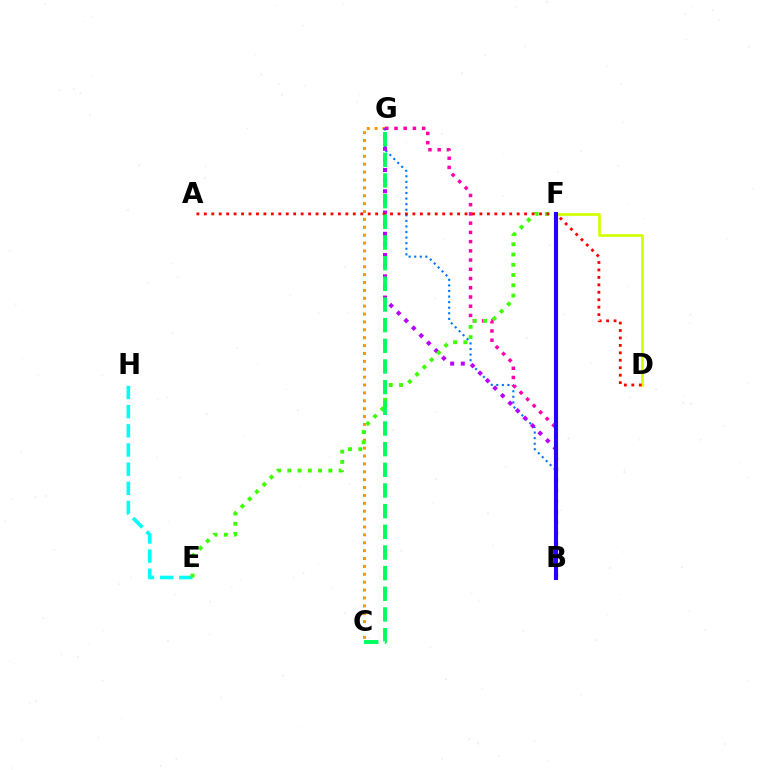{('C', 'G'): [{'color': '#ff9400', 'line_style': 'dotted', 'thickness': 2.14}, {'color': '#00ff5c', 'line_style': 'dashed', 'thickness': 2.81}], ('B', 'G'): [{'color': '#0074ff', 'line_style': 'dotted', 'thickness': 1.51}, {'color': '#ff00ac', 'line_style': 'dotted', 'thickness': 2.51}, {'color': '#b900ff', 'line_style': 'dotted', 'thickness': 2.89}], ('D', 'F'): [{'color': '#d1ff00', 'line_style': 'solid', 'thickness': 1.92}], ('E', 'H'): [{'color': '#00fff6', 'line_style': 'dashed', 'thickness': 2.6}], ('E', 'F'): [{'color': '#3dff00', 'line_style': 'dotted', 'thickness': 2.79}], ('A', 'D'): [{'color': '#ff0000', 'line_style': 'dotted', 'thickness': 2.02}], ('B', 'F'): [{'color': '#2500ff', 'line_style': 'solid', 'thickness': 2.96}]}